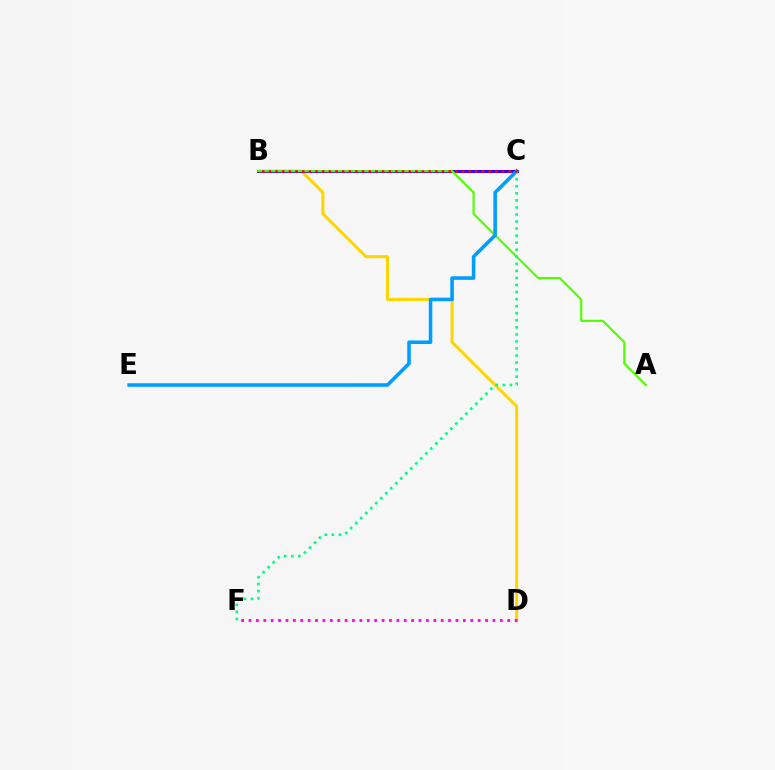{('B', 'D'): [{'color': '#ffd500', 'line_style': 'solid', 'thickness': 2.16}], ('B', 'C'): [{'color': '#3700ff', 'line_style': 'solid', 'thickness': 2.16}, {'color': '#ff0000', 'line_style': 'dotted', 'thickness': 1.81}], ('A', 'B'): [{'color': '#4fff00', 'line_style': 'solid', 'thickness': 1.54}], ('C', 'E'): [{'color': '#009eff', 'line_style': 'solid', 'thickness': 2.57}], ('C', 'F'): [{'color': '#00ff86', 'line_style': 'dotted', 'thickness': 1.92}], ('D', 'F'): [{'color': '#ff00ed', 'line_style': 'dotted', 'thickness': 2.01}]}